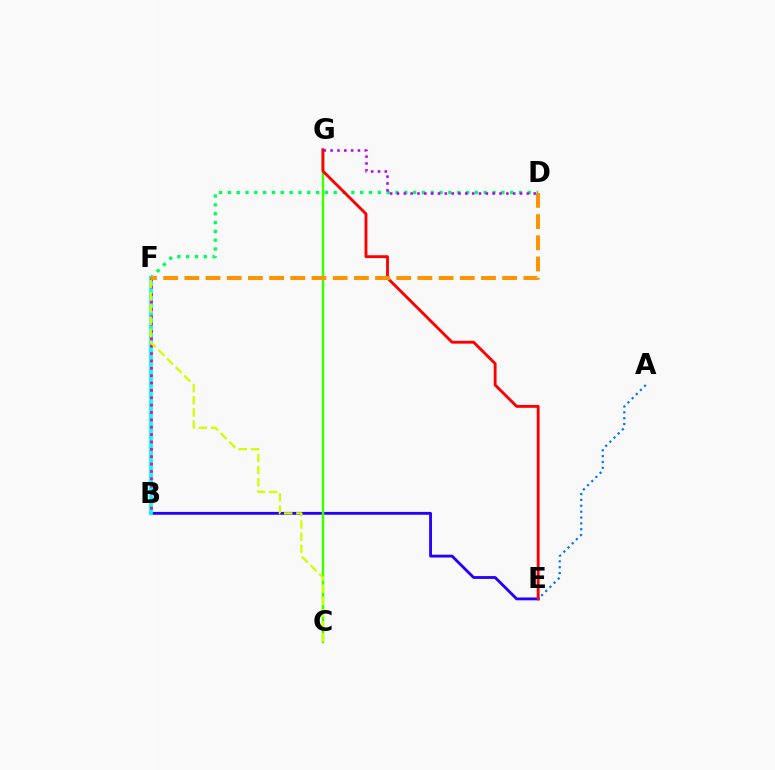{('B', 'E'): [{'color': '#2500ff', 'line_style': 'solid', 'thickness': 2.04}], ('B', 'F'): [{'color': '#00fff6', 'line_style': 'solid', 'thickness': 2.72}, {'color': '#ff00ac', 'line_style': 'dotted', 'thickness': 2.0}], ('C', 'G'): [{'color': '#3dff00', 'line_style': 'solid', 'thickness': 1.78}], ('D', 'F'): [{'color': '#00ff5c', 'line_style': 'dotted', 'thickness': 2.4}, {'color': '#ff9400', 'line_style': 'dashed', 'thickness': 2.88}], ('E', 'G'): [{'color': '#ff0000', 'line_style': 'solid', 'thickness': 2.06}], ('C', 'F'): [{'color': '#d1ff00', 'line_style': 'dashed', 'thickness': 1.66}], ('A', 'E'): [{'color': '#0074ff', 'line_style': 'dotted', 'thickness': 1.59}], ('D', 'G'): [{'color': '#b900ff', 'line_style': 'dotted', 'thickness': 1.86}]}